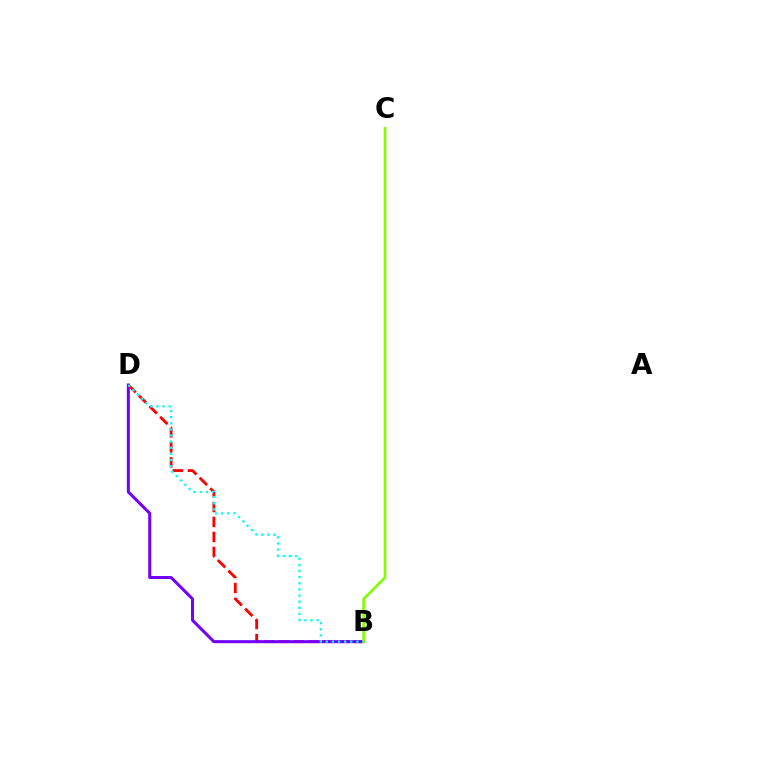{('B', 'D'): [{'color': '#ff0000', 'line_style': 'dashed', 'thickness': 2.03}, {'color': '#7200ff', 'line_style': 'solid', 'thickness': 2.17}, {'color': '#00fff6', 'line_style': 'dotted', 'thickness': 1.66}], ('B', 'C'): [{'color': '#84ff00', 'line_style': 'solid', 'thickness': 1.92}]}